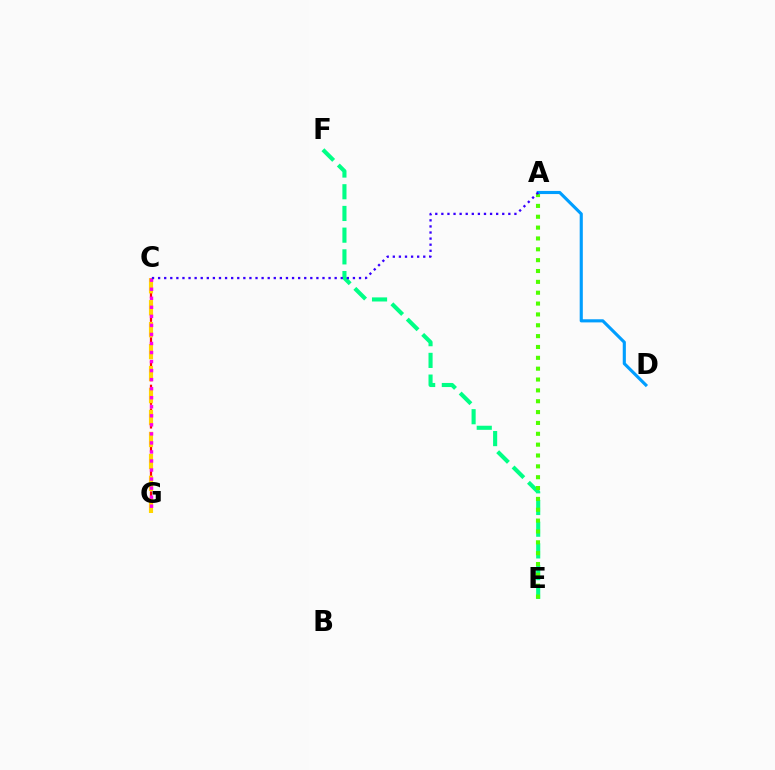{('E', 'F'): [{'color': '#00ff86', 'line_style': 'dashed', 'thickness': 2.95}], ('C', 'G'): [{'color': '#ff0000', 'line_style': 'dashed', 'thickness': 1.61}, {'color': '#ffd500', 'line_style': 'dashed', 'thickness': 2.98}, {'color': '#ff00ed', 'line_style': 'dotted', 'thickness': 2.46}], ('A', 'E'): [{'color': '#4fff00', 'line_style': 'dotted', 'thickness': 2.95}], ('A', 'D'): [{'color': '#009eff', 'line_style': 'solid', 'thickness': 2.25}], ('A', 'C'): [{'color': '#3700ff', 'line_style': 'dotted', 'thickness': 1.65}]}